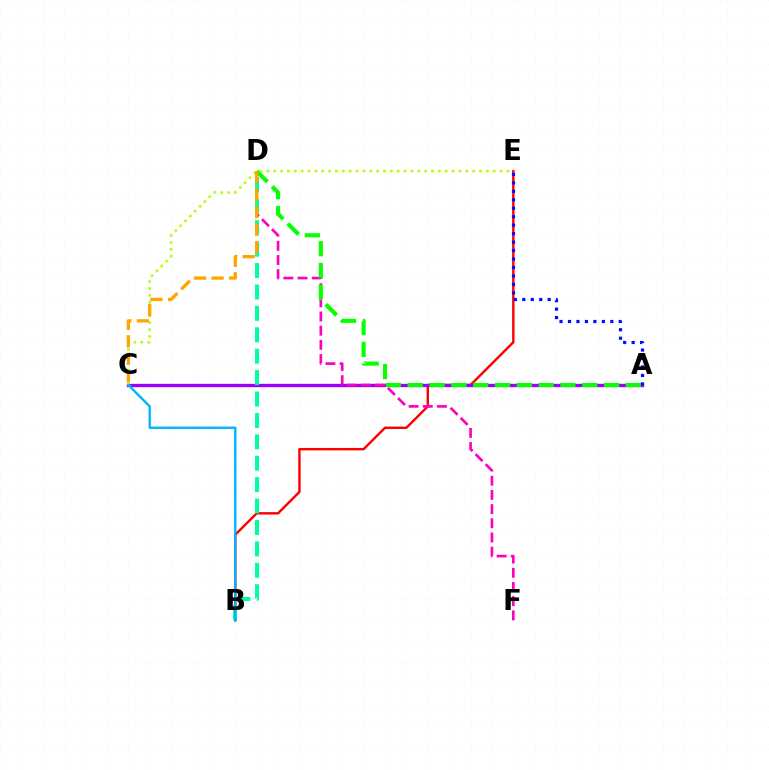{('B', 'E'): [{'color': '#ff0000', 'line_style': 'solid', 'thickness': 1.74}], ('A', 'C'): [{'color': '#9b00ff', 'line_style': 'solid', 'thickness': 2.4}], ('D', 'F'): [{'color': '#ff00bd', 'line_style': 'dashed', 'thickness': 1.93}], ('B', 'D'): [{'color': '#00ff9d', 'line_style': 'dashed', 'thickness': 2.91}], ('A', 'D'): [{'color': '#08ff00', 'line_style': 'dashed', 'thickness': 2.96}], ('C', 'E'): [{'color': '#b3ff00', 'line_style': 'dotted', 'thickness': 1.86}], ('B', 'C'): [{'color': '#00b5ff', 'line_style': 'solid', 'thickness': 1.71}], ('A', 'E'): [{'color': '#0010ff', 'line_style': 'dotted', 'thickness': 2.3}], ('C', 'D'): [{'color': '#ffa500', 'line_style': 'dashed', 'thickness': 2.38}]}